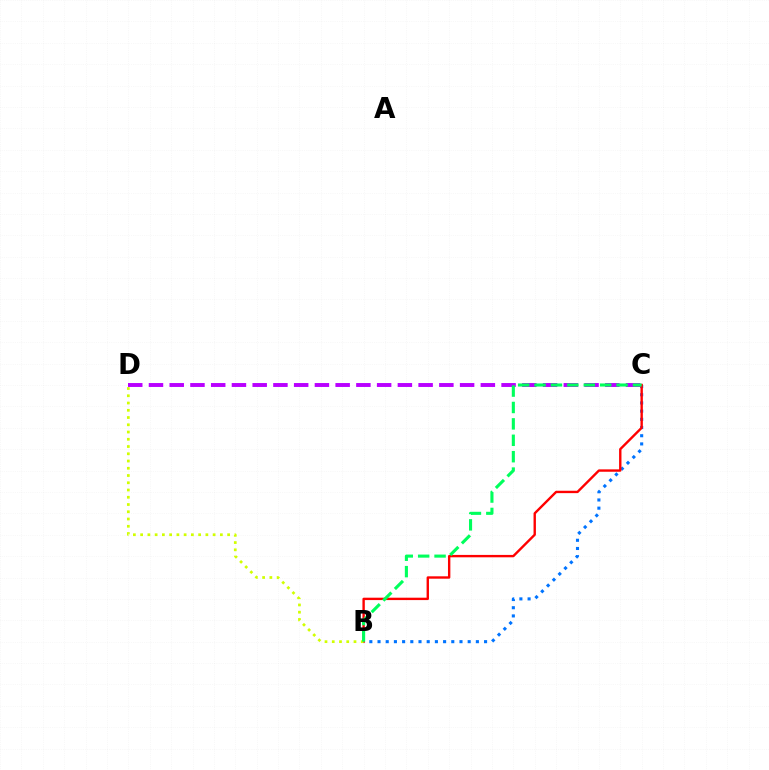{('B', 'C'): [{'color': '#0074ff', 'line_style': 'dotted', 'thickness': 2.23}, {'color': '#ff0000', 'line_style': 'solid', 'thickness': 1.72}, {'color': '#00ff5c', 'line_style': 'dashed', 'thickness': 2.23}], ('C', 'D'): [{'color': '#b900ff', 'line_style': 'dashed', 'thickness': 2.82}], ('B', 'D'): [{'color': '#d1ff00', 'line_style': 'dotted', 'thickness': 1.97}]}